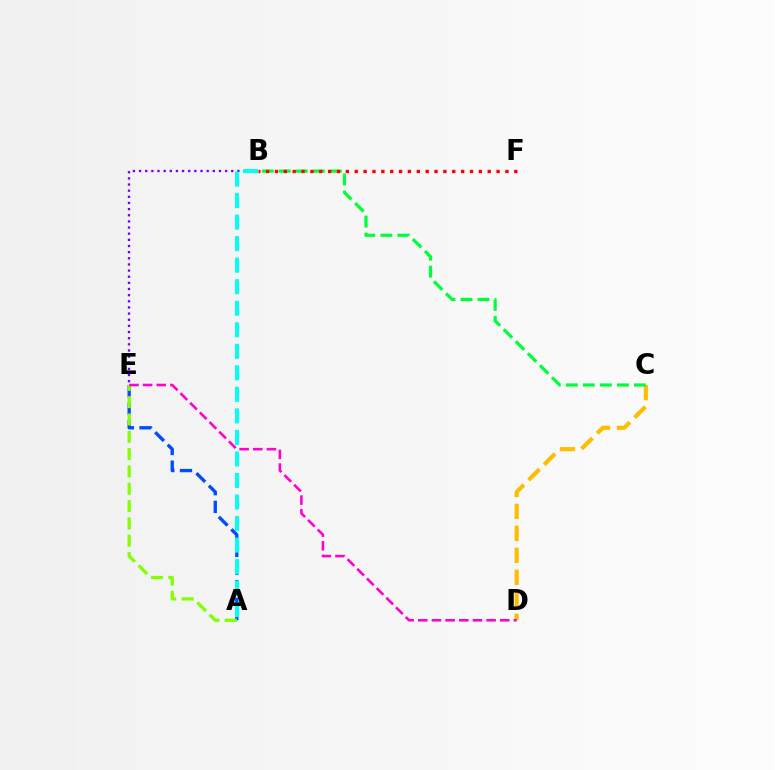{('C', 'D'): [{'color': '#ffbd00', 'line_style': 'dashed', 'thickness': 2.98}], ('A', 'E'): [{'color': '#004bff', 'line_style': 'dashed', 'thickness': 2.4}, {'color': '#84ff00', 'line_style': 'dashed', 'thickness': 2.35}], ('D', 'E'): [{'color': '#ff00cf', 'line_style': 'dashed', 'thickness': 1.86}], ('B', 'C'): [{'color': '#00ff39', 'line_style': 'dashed', 'thickness': 2.31}], ('B', 'E'): [{'color': '#7200ff', 'line_style': 'dotted', 'thickness': 1.67}], ('B', 'F'): [{'color': '#ff0000', 'line_style': 'dotted', 'thickness': 2.41}], ('A', 'B'): [{'color': '#00fff6', 'line_style': 'dashed', 'thickness': 2.93}]}